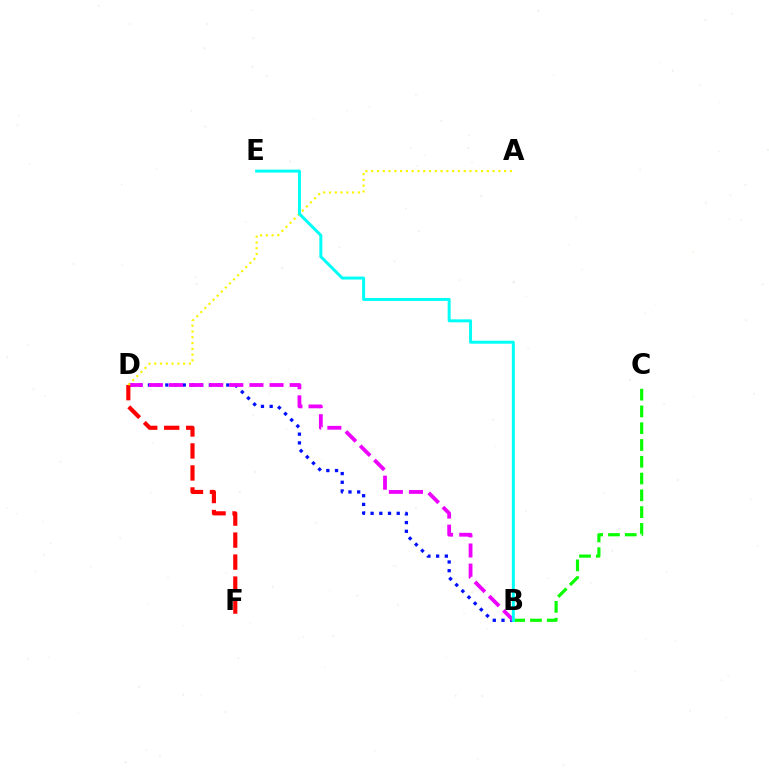{('B', 'D'): [{'color': '#0010ff', 'line_style': 'dotted', 'thickness': 2.37}, {'color': '#ee00ff', 'line_style': 'dashed', 'thickness': 2.73}], ('B', 'C'): [{'color': '#08ff00', 'line_style': 'dashed', 'thickness': 2.28}], ('D', 'F'): [{'color': '#ff0000', 'line_style': 'dashed', 'thickness': 2.99}], ('A', 'D'): [{'color': '#fcf500', 'line_style': 'dotted', 'thickness': 1.57}], ('B', 'E'): [{'color': '#00fff6', 'line_style': 'solid', 'thickness': 2.14}]}